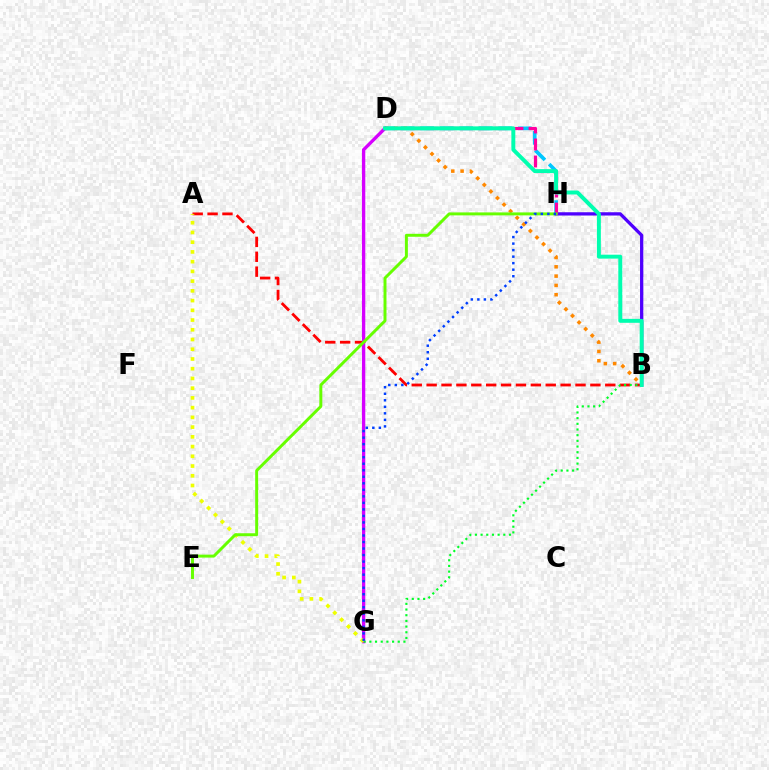{('B', 'H'): [{'color': '#4f00ff', 'line_style': 'solid', 'thickness': 2.36}], ('D', 'H'): [{'color': '#00c7ff', 'line_style': 'dashed', 'thickness': 2.65}, {'color': '#ff00a0', 'line_style': 'dashed', 'thickness': 2.31}], ('A', 'B'): [{'color': '#ff0000', 'line_style': 'dashed', 'thickness': 2.02}], ('B', 'D'): [{'color': '#ff8800', 'line_style': 'dotted', 'thickness': 2.53}, {'color': '#00ffaf', 'line_style': 'solid', 'thickness': 2.83}], ('D', 'G'): [{'color': '#d600ff', 'line_style': 'solid', 'thickness': 2.4}], ('B', 'G'): [{'color': '#00ff27', 'line_style': 'dotted', 'thickness': 1.54}], ('A', 'G'): [{'color': '#eeff00', 'line_style': 'dotted', 'thickness': 2.64}], ('E', 'H'): [{'color': '#66ff00', 'line_style': 'solid', 'thickness': 2.13}], ('G', 'H'): [{'color': '#003fff', 'line_style': 'dotted', 'thickness': 1.77}]}